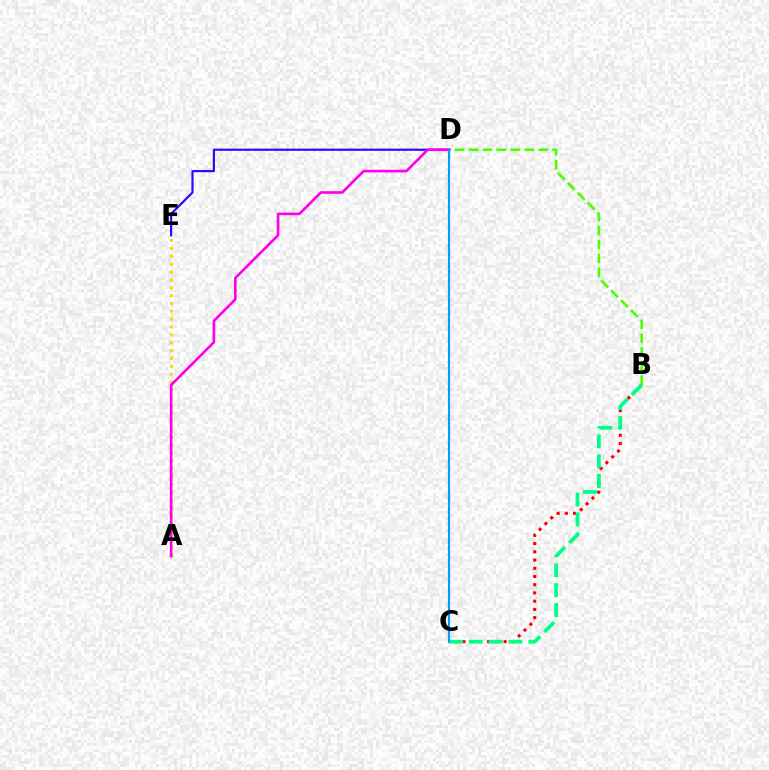{('D', 'E'): [{'color': '#3700ff', 'line_style': 'solid', 'thickness': 1.56}], ('B', 'C'): [{'color': '#ff0000', 'line_style': 'dotted', 'thickness': 2.23}, {'color': '#00ff86', 'line_style': 'dashed', 'thickness': 2.7}], ('A', 'E'): [{'color': '#ffd500', 'line_style': 'dotted', 'thickness': 2.14}], ('B', 'D'): [{'color': '#4fff00', 'line_style': 'dashed', 'thickness': 1.89}], ('A', 'D'): [{'color': '#ff00ed', 'line_style': 'solid', 'thickness': 1.9}], ('C', 'D'): [{'color': '#009eff', 'line_style': 'solid', 'thickness': 1.55}]}